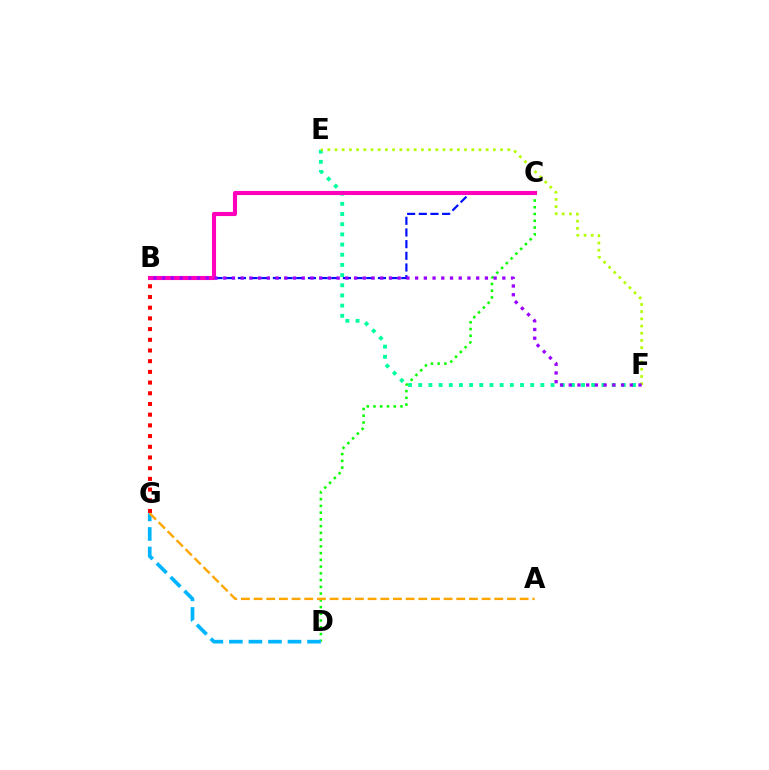{('E', 'F'): [{'color': '#00ff9d', 'line_style': 'dotted', 'thickness': 2.77}, {'color': '#b3ff00', 'line_style': 'dotted', 'thickness': 1.96}], ('C', 'D'): [{'color': '#08ff00', 'line_style': 'dotted', 'thickness': 1.83}], ('D', 'G'): [{'color': '#00b5ff', 'line_style': 'dashed', 'thickness': 2.65}], ('B', 'C'): [{'color': '#0010ff', 'line_style': 'dashed', 'thickness': 1.59}, {'color': '#ff00bd', 'line_style': 'solid', 'thickness': 2.95}], ('B', 'G'): [{'color': '#ff0000', 'line_style': 'dotted', 'thickness': 2.91}], ('B', 'F'): [{'color': '#9b00ff', 'line_style': 'dotted', 'thickness': 2.37}], ('A', 'G'): [{'color': '#ffa500', 'line_style': 'dashed', 'thickness': 1.72}]}